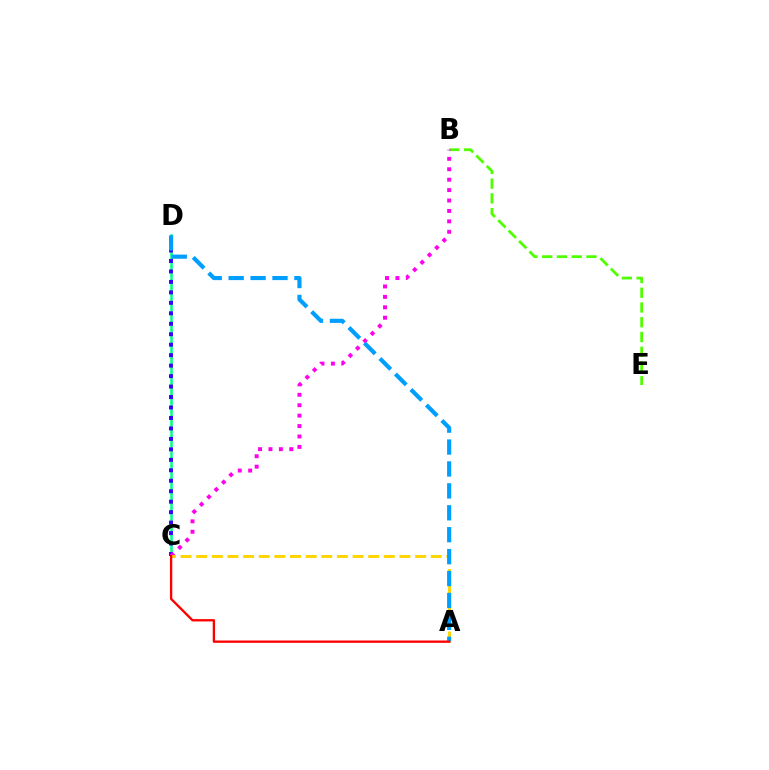{('C', 'D'): [{'color': '#00ff86', 'line_style': 'solid', 'thickness': 1.82}, {'color': '#3700ff', 'line_style': 'dotted', 'thickness': 2.84}], ('B', 'E'): [{'color': '#4fff00', 'line_style': 'dashed', 'thickness': 2.0}], ('B', 'C'): [{'color': '#ff00ed', 'line_style': 'dotted', 'thickness': 2.83}], ('A', 'C'): [{'color': '#ffd500', 'line_style': 'dashed', 'thickness': 2.12}, {'color': '#ff0000', 'line_style': 'solid', 'thickness': 1.68}], ('A', 'D'): [{'color': '#009eff', 'line_style': 'dashed', 'thickness': 2.98}]}